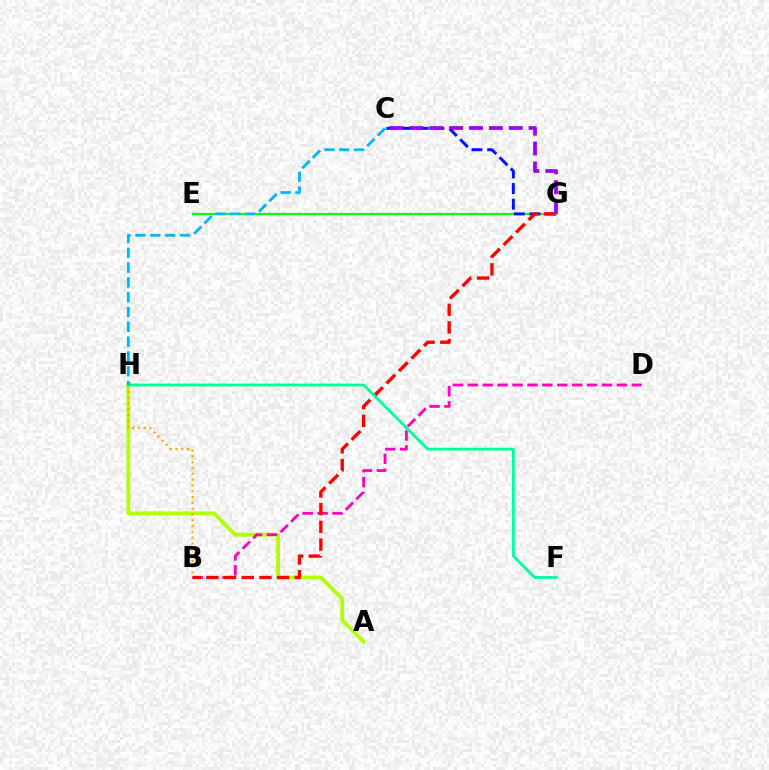{('A', 'H'): [{'color': '#b3ff00', 'line_style': 'solid', 'thickness': 2.75}], ('B', 'H'): [{'color': '#ffa500', 'line_style': 'dotted', 'thickness': 1.58}], ('E', 'G'): [{'color': '#08ff00', 'line_style': 'solid', 'thickness': 1.52}], ('C', 'G'): [{'color': '#0010ff', 'line_style': 'dashed', 'thickness': 2.13}, {'color': '#9b00ff', 'line_style': 'dashed', 'thickness': 2.7}], ('B', 'D'): [{'color': '#ff00bd', 'line_style': 'dashed', 'thickness': 2.03}], ('B', 'G'): [{'color': '#ff0000', 'line_style': 'dashed', 'thickness': 2.4}], ('F', 'H'): [{'color': '#00ff9d', 'line_style': 'solid', 'thickness': 2.03}], ('C', 'H'): [{'color': '#00b5ff', 'line_style': 'dashed', 'thickness': 2.01}]}